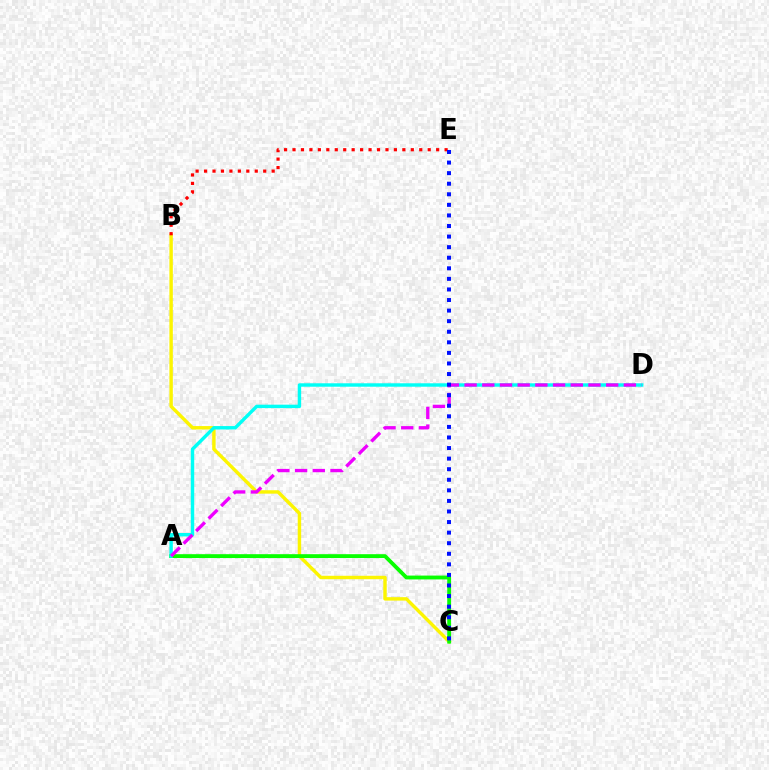{('B', 'C'): [{'color': '#fcf500', 'line_style': 'solid', 'thickness': 2.47}], ('A', 'C'): [{'color': '#08ff00', 'line_style': 'solid', 'thickness': 2.77}], ('A', 'D'): [{'color': '#00fff6', 'line_style': 'solid', 'thickness': 2.47}, {'color': '#ee00ff', 'line_style': 'dashed', 'thickness': 2.4}], ('B', 'E'): [{'color': '#ff0000', 'line_style': 'dotted', 'thickness': 2.3}], ('C', 'E'): [{'color': '#0010ff', 'line_style': 'dotted', 'thickness': 2.87}]}